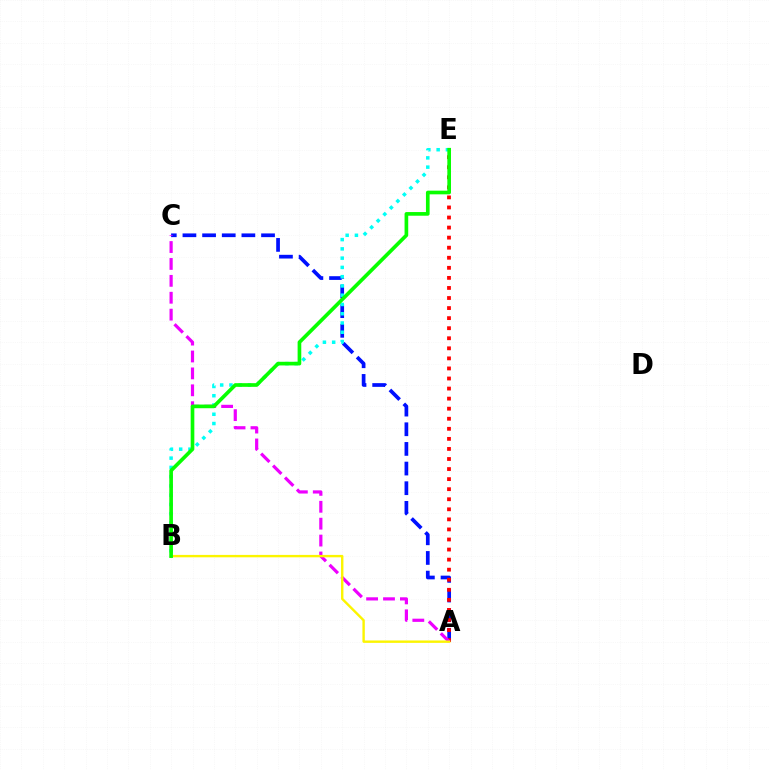{('A', 'C'): [{'color': '#0010ff', 'line_style': 'dashed', 'thickness': 2.67}, {'color': '#ee00ff', 'line_style': 'dashed', 'thickness': 2.3}], ('A', 'E'): [{'color': '#ff0000', 'line_style': 'dotted', 'thickness': 2.73}], ('B', 'E'): [{'color': '#00fff6', 'line_style': 'dotted', 'thickness': 2.52}, {'color': '#08ff00', 'line_style': 'solid', 'thickness': 2.64}], ('A', 'B'): [{'color': '#fcf500', 'line_style': 'solid', 'thickness': 1.73}]}